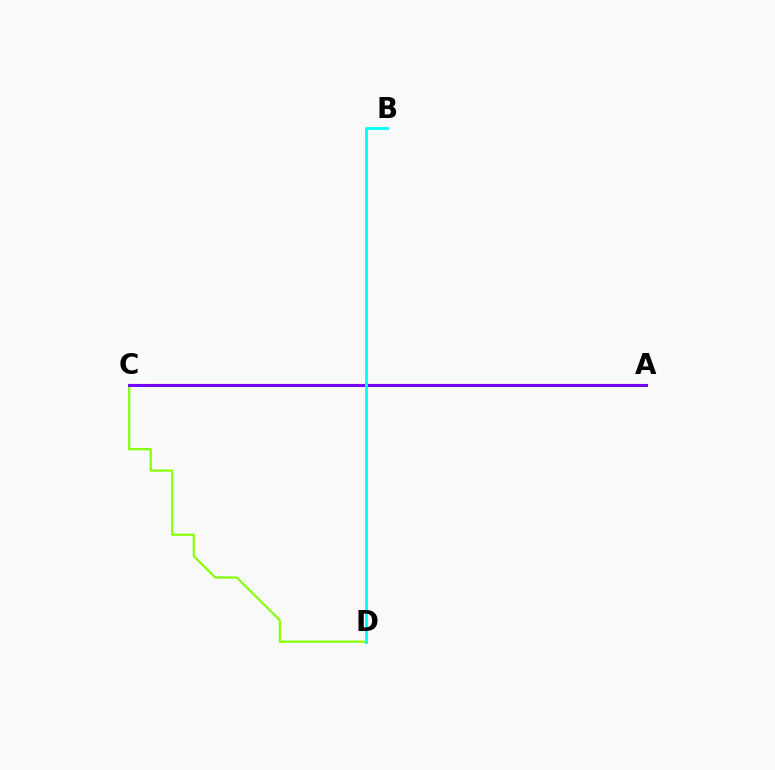{('C', 'D'): [{'color': '#84ff00', 'line_style': 'solid', 'thickness': 1.57}], ('A', 'C'): [{'color': '#ff0000', 'line_style': 'solid', 'thickness': 1.54}, {'color': '#7200ff', 'line_style': 'solid', 'thickness': 2.1}], ('B', 'D'): [{'color': '#00fff6', 'line_style': 'solid', 'thickness': 2.06}]}